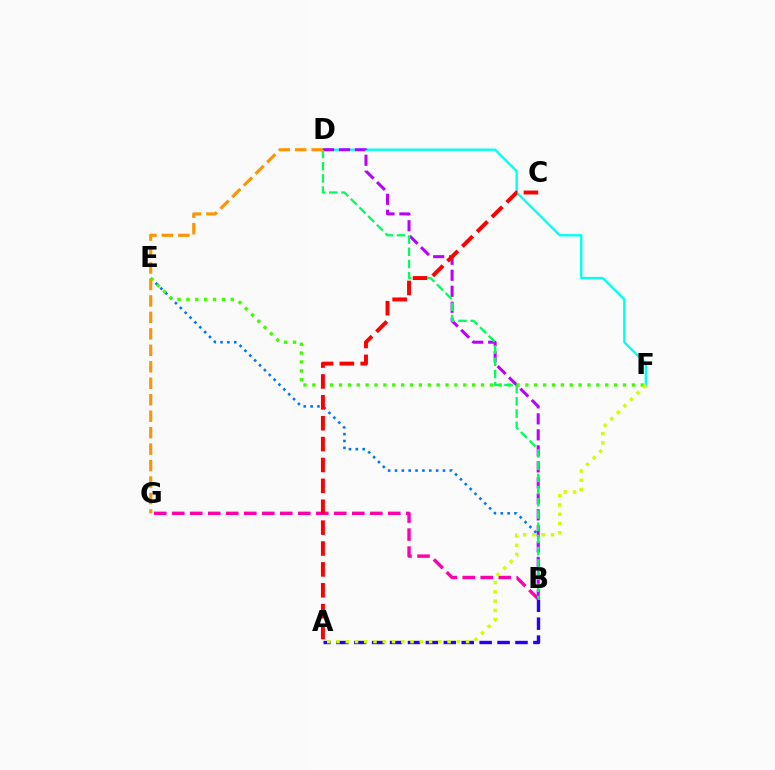{('B', 'E'): [{'color': '#0074ff', 'line_style': 'dotted', 'thickness': 1.86}], ('B', 'G'): [{'color': '#ff00ac', 'line_style': 'dashed', 'thickness': 2.45}], ('D', 'F'): [{'color': '#00fff6', 'line_style': 'solid', 'thickness': 1.69}], ('B', 'D'): [{'color': '#b900ff', 'line_style': 'dashed', 'thickness': 2.17}, {'color': '#00ff5c', 'line_style': 'dashed', 'thickness': 1.66}], ('A', 'B'): [{'color': '#2500ff', 'line_style': 'dashed', 'thickness': 2.43}], ('E', 'F'): [{'color': '#3dff00', 'line_style': 'dotted', 'thickness': 2.41}], ('A', 'C'): [{'color': '#ff0000', 'line_style': 'dashed', 'thickness': 2.84}], ('D', 'G'): [{'color': '#ff9400', 'line_style': 'dashed', 'thickness': 2.24}], ('A', 'F'): [{'color': '#d1ff00', 'line_style': 'dotted', 'thickness': 2.52}]}